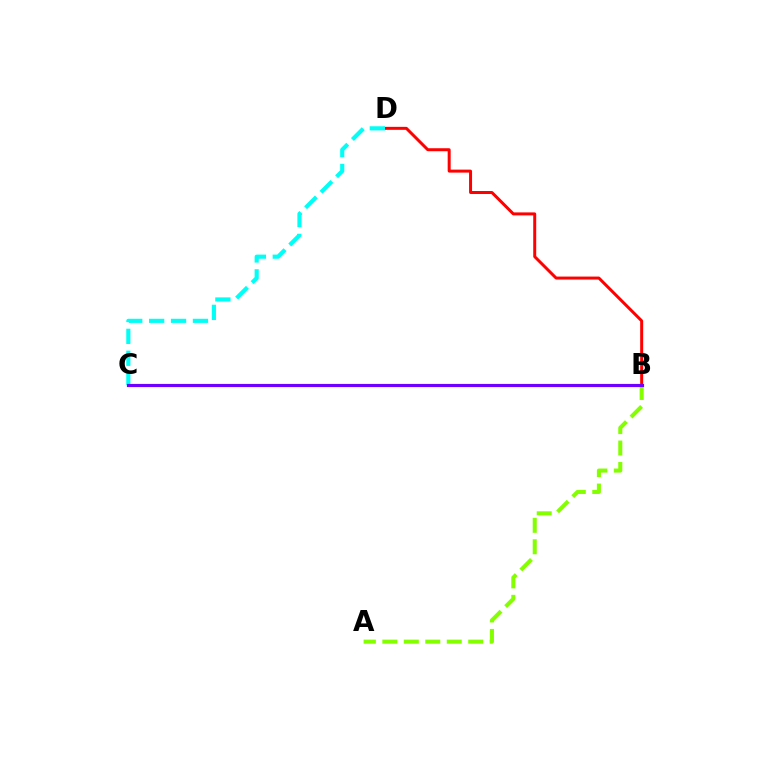{('B', 'D'): [{'color': '#ff0000', 'line_style': 'solid', 'thickness': 2.15}], ('A', 'B'): [{'color': '#84ff00', 'line_style': 'dashed', 'thickness': 2.92}], ('C', 'D'): [{'color': '#00fff6', 'line_style': 'dashed', 'thickness': 2.98}], ('B', 'C'): [{'color': '#7200ff', 'line_style': 'solid', 'thickness': 2.28}]}